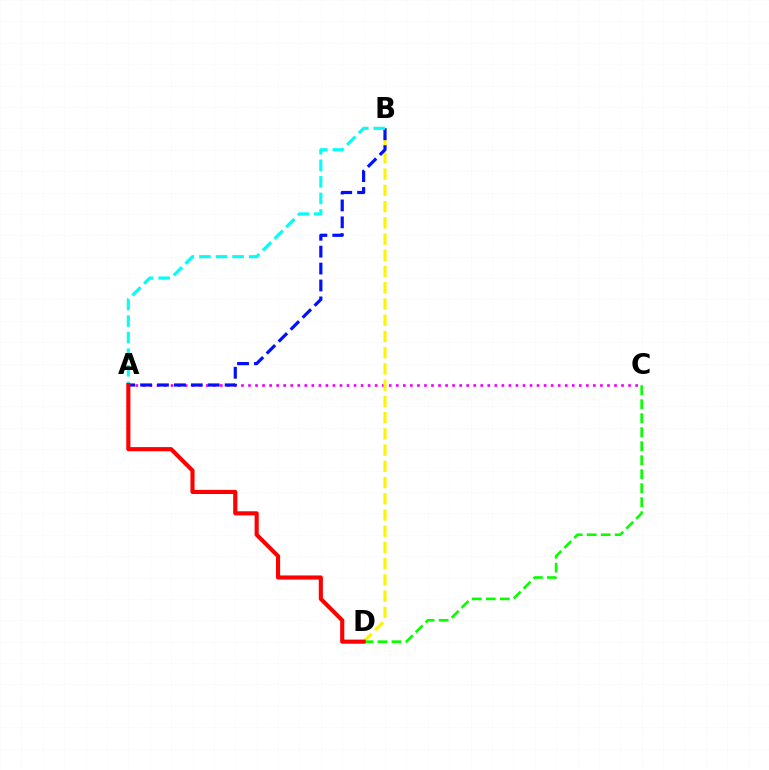{('A', 'C'): [{'color': '#ee00ff', 'line_style': 'dotted', 'thickness': 1.91}], ('B', 'D'): [{'color': '#fcf500', 'line_style': 'dashed', 'thickness': 2.2}], ('A', 'B'): [{'color': '#0010ff', 'line_style': 'dashed', 'thickness': 2.3}, {'color': '#00fff6', 'line_style': 'dashed', 'thickness': 2.25}], ('C', 'D'): [{'color': '#08ff00', 'line_style': 'dashed', 'thickness': 1.9}], ('A', 'D'): [{'color': '#ff0000', 'line_style': 'solid', 'thickness': 2.97}]}